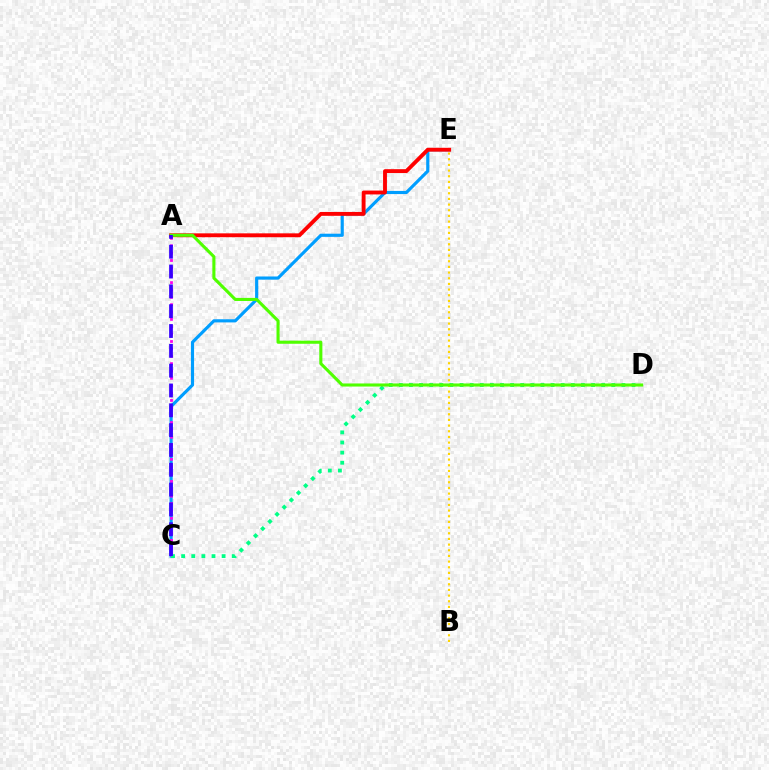{('C', 'E'): [{'color': '#009eff', 'line_style': 'solid', 'thickness': 2.27}], ('A', 'C'): [{'color': '#ff00ed', 'line_style': 'dotted', 'thickness': 2.0}, {'color': '#3700ff', 'line_style': 'dashed', 'thickness': 2.69}], ('C', 'D'): [{'color': '#00ff86', 'line_style': 'dotted', 'thickness': 2.75}], ('A', 'E'): [{'color': '#ff0000', 'line_style': 'solid', 'thickness': 2.79}], ('B', 'E'): [{'color': '#ffd500', 'line_style': 'dotted', 'thickness': 1.54}], ('A', 'D'): [{'color': '#4fff00', 'line_style': 'solid', 'thickness': 2.22}]}